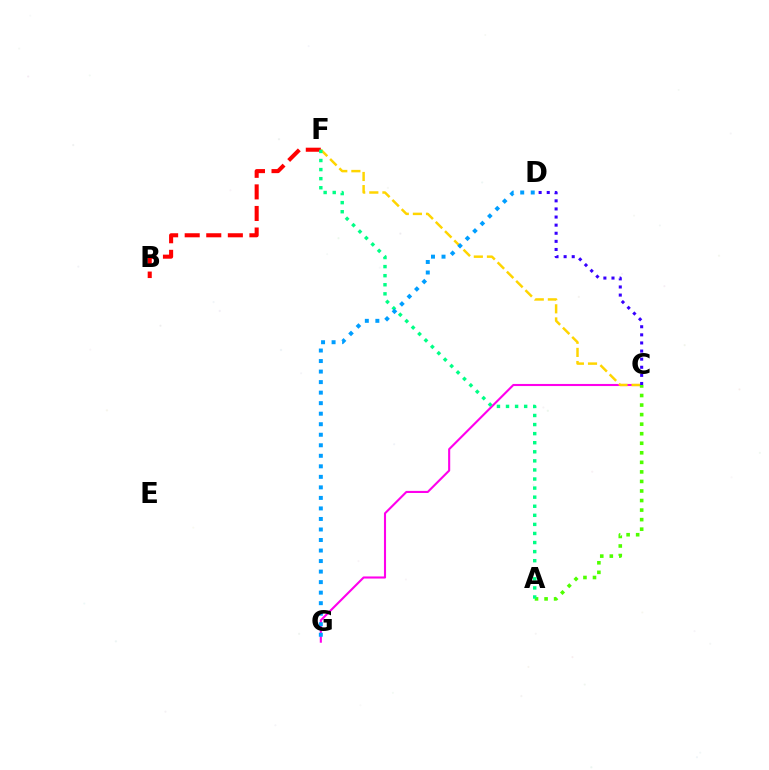{('C', 'G'): [{'color': '#ff00ed', 'line_style': 'solid', 'thickness': 1.52}], ('B', 'F'): [{'color': '#ff0000', 'line_style': 'dashed', 'thickness': 2.93}], ('C', 'F'): [{'color': '#ffd500', 'line_style': 'dashed', 'thickness': 1.78}], ('A', 'C'): [{'color': '#4fff00', 'line_style': 'dotted', 'thickness': 2.59}], ('A', 'F'): [{'color': '#00ff86', 'line_style': 'dotted', 'thickness': 2.47}], ('C', 'D'): [{'color': '#3700ff', 'line_style': 'dotted', 'thickness': 2.2}], ('D', 'G'): [{'color': '#009eff', 'line_style': 'dotted', 'thickness': 2.86}]}